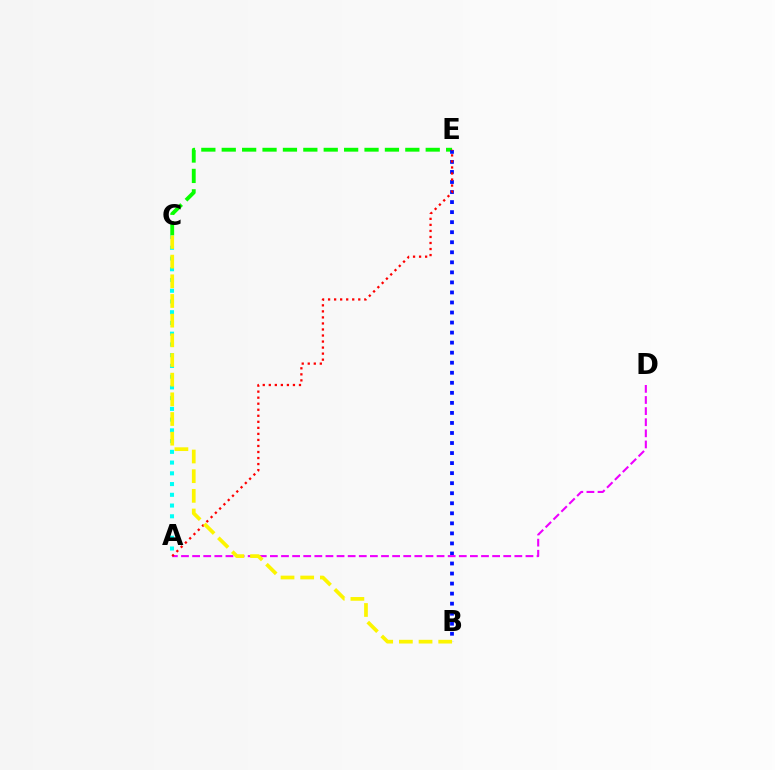{('C', 'E'): [{'color': '#08ff00', 'line_style': 'dashed', 'thickness': 2.77}], ('A', 'C'): [{'color': '#00fff6', 'line_style': 'dotted', 'thickness': 2.92}], ('B', 'E'): [{'color': '#0010ff', 'line_style': 'dotted', 'thickness': 2.73}], ('A', 'D'): [{'color': '#ee00ff', 'line_style': 'dashed', 'thickness': 1.51}], ('A', 'E'): [{'color': '#ff0000', 'line_style': 'dotted', 'thickness': 1.64}], ('B', 'C'): [{'color': '#fcf500', 'line_style': 'dashed', 'thickness': 2.67}]}